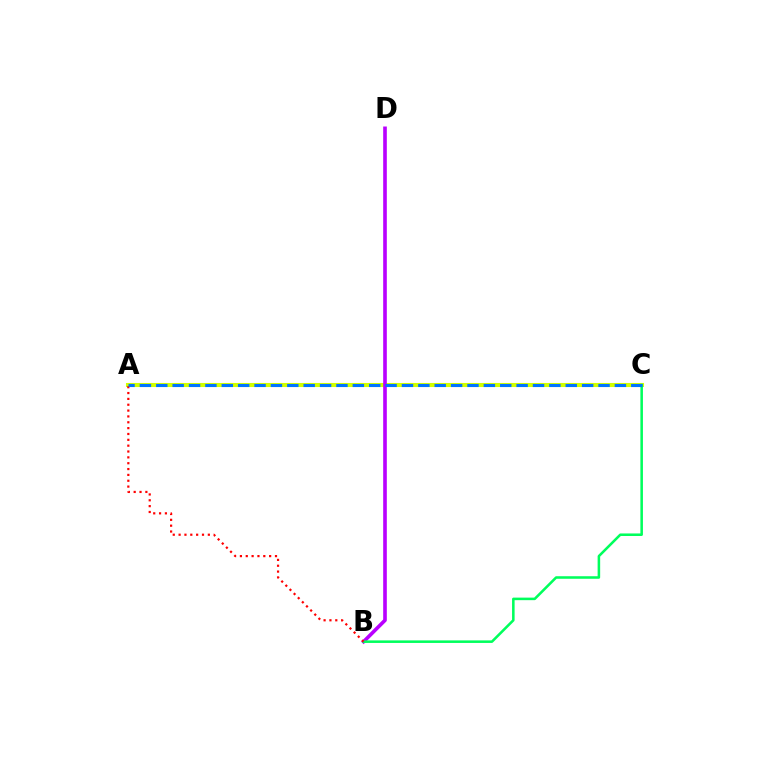{('A', 'C'): [{'color': '#d1ff00', 'line_style': 'solid', 'thickness': 2.93}, {'color': '#0074ff', 'line_style': 'dashed', 'thickness': 2.23}], ('B', 'D'): [{'color': '#b900ff', 'line_style': 'solid', 'thickness': 2.62}], ('B', 'C'): [{'color': '#00ff5c', 'line_style': 'solid', 'thickness': 1.83}], ('A', 'B'): [{'color': '#ff0000', 'line_style': 'dotted', 'thickness': 1.59}]}